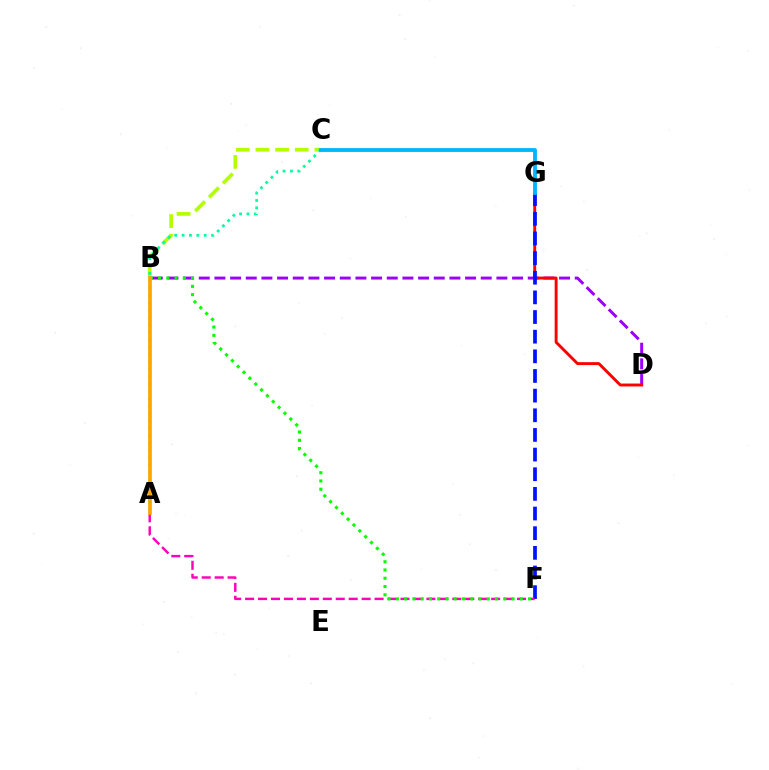{('B', 'D'): [{'color': '#9b00ff', 'line_style': 'dashed', 'thickness': 2.13}], ('D', 'G'): [{'color': '#ff0000', 'line_style': 'solid', 'thickness': 2.1}], ('B', 'C'): [{'color': '#b3ff00', 'line_style': 'dashed', 'thickness': 2.67}], ('F', 'G'): [{'color': '#0010ff', 'line_style': 'dashed', 'thickness': 2.67}], ('A', 'F'): [{'color': '#ff00bd', 'line_style': 'dashed', 'thickness': 1.76}], ('A', 'C'): [{'color': '#00ff9d', 'line_style': 'dotted', 'thickness': 2.0}], ('B', 'F'): [{'color': '#08ff00', 'line_style': 'dotted', 'thickness': 2.24}], ('A', 'B'): [{'color': '#ffa500', 'line_style': 'solid', 'thickness': 2.65}], ('C', 'G'): [{'color': '#00b5ff', 'line_style': 'solid', 'thickness': 2.74}]}